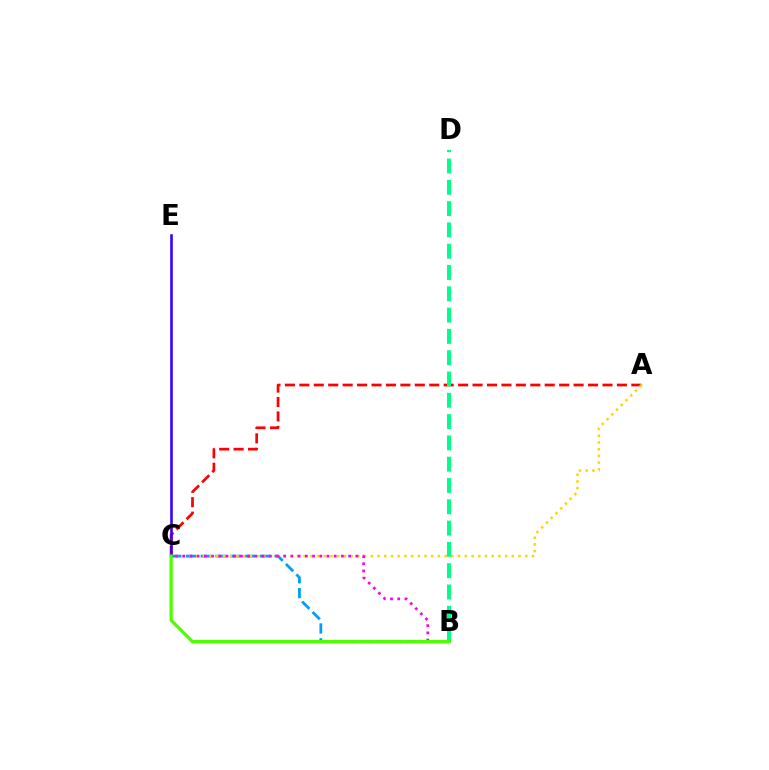{('A', 'C'): [{'color': '#ff0000', 'line_style': 'dashed', 'thickness': 1.96}, {'color': '#ffd500', 'line_style': 'dotted', 'thickness': 1.83}], ('B', 'D'): [{'color': '#00ff86', 'line_style': 'dashed', 'thickness': 2.89}], ('B', 'C'): [{'color': '#009eff', 'line_style': 'dashed', 'thickness': 2.01}, {'color': '#ff00ed', 'line_style': 'dotted', 'thickness': 1.96}, {'color': '#4fff00', 'line_style': 'solid', 'thickness': 2.37}], ('C', 'E'): [{'color': '#3700ff', 'line_style': 'solid', 'thickness': 1.87}]}